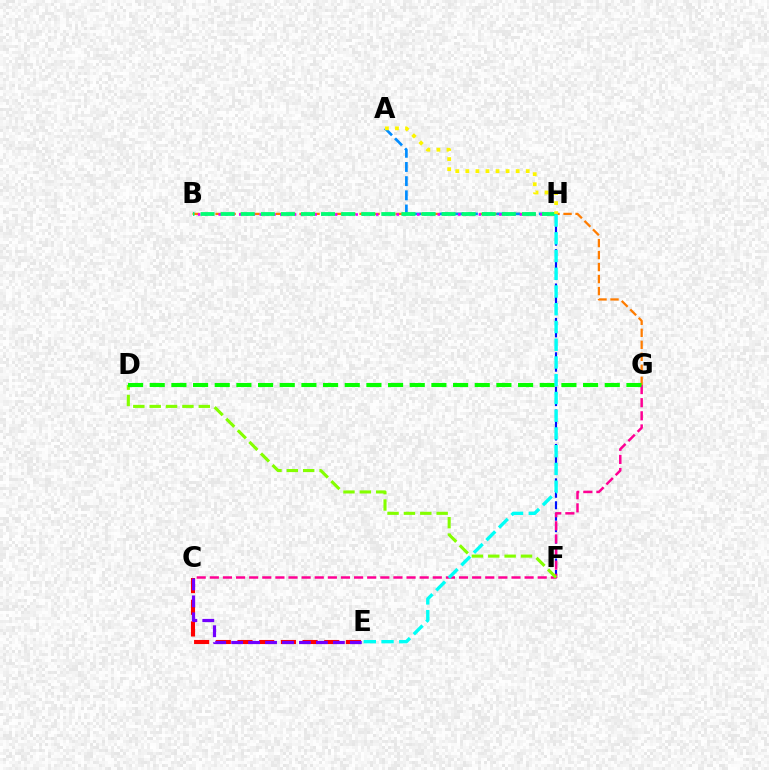{('C', 'E'): [{'color': '#ff0000', 'line_style': 'dashed', 'thickness': 2.95}, {'color': '#7200ff', 'line_style': 'dashed', 'thickness': 2.3}], ('F', 'H'): [{'color': '#0010ff', 'line_style': 'dashed', 'thickness': 1.56}], ('B', 'G'): [{'color': '#ff7c00', 'line_style': 'dashed', 'thickness': 1.63}], ('A', 'H'): [{'color': '#008cff', 'line_style': 'dashed', 'thickness': 1.93}, {'color': '#fcf500', 'line_style': 'dotted', 'thickness': 2.73}], ('C', 'G'): [{'color': '#ff0094', 'line_style': 'dashed', 'thickness': 1.78}], ('D', 'F'): [{'color': '#84ff00', 'line_style': 'dashed', 'thickness': 2.22}], ('B', 'H'): [{'color': '#ee00ff', 'line_style': 'dotted', 'thickness': 1.86}, {'color': '#00ff74', 'line_style': 'dashed', 'thickness': 2.73}], ('D', 'G'): [{'color': '#08ff00', 'line_style': 'dashed', 'thickness': 2.94}], ('E', 'H'): [{'color': '#00fff6', 'line_style': 'dashed', 'thickness': 2.41}]}